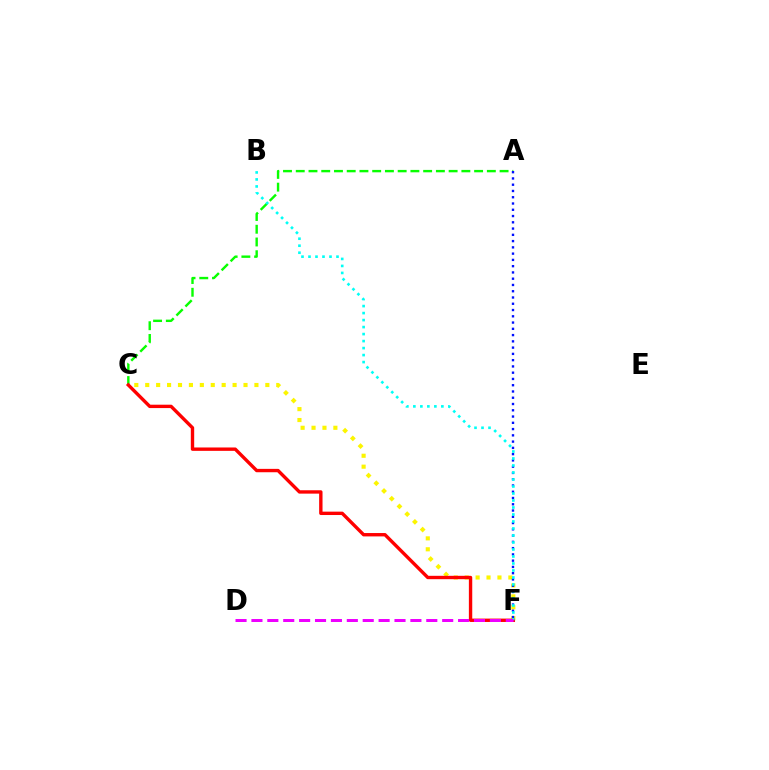{('A', 'C'): [{'color': '#08ff00', 'line_style': 'dashed', 'thickness': 1.73}], ('C', 'F'): [{'color': '#fcf500', 'line_style': 'dotted', 'thickness': 2.97}, {'color': '#ff0000', 'line_style': 'solid', 'thickness': 2.43}], ('A', 'F'): [{'color': '#0010ff', 'line_style': 'dotted', 'thickness': 1.7}], ('B', 'F'): [{'color': '#00fff6', 'line_style': 'dotted', 'thickness': 1.9}], ('D', 'F'): [{'color': '#ee00ff', 'line_style': 'dashed', 'thickness': 2.16}]}